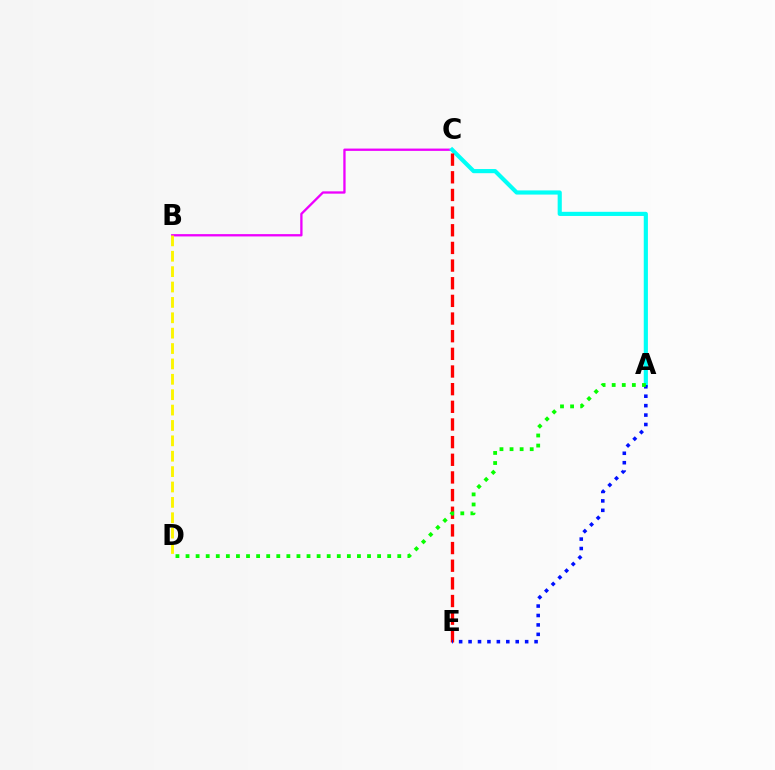{('B', 'C'): [{'color': '#ee00ff', 'line_style': 'solid', 'thickness': 1.66}], ('A', 'C'): [{'color': '#00fff6', 'line_style': 'solid', 'thickness': 2.99}], ('B', 'D'): [{'color': '#fcf500', 'line_style': 'dashed', 'thickness': 2.09}], ('C', 'E'): [{'color': '#ff0000', 'line_style': 'dashed', 'thickness': 2.4}], ('A', 'E'): [{'color': '#0010ff', 'line_style': 'dotted', 'thickness': 2.56}], ('A', 'D'): [{'color': '#08ff00', 'line_style': 'dotted', 'thickness': 2.74}]}